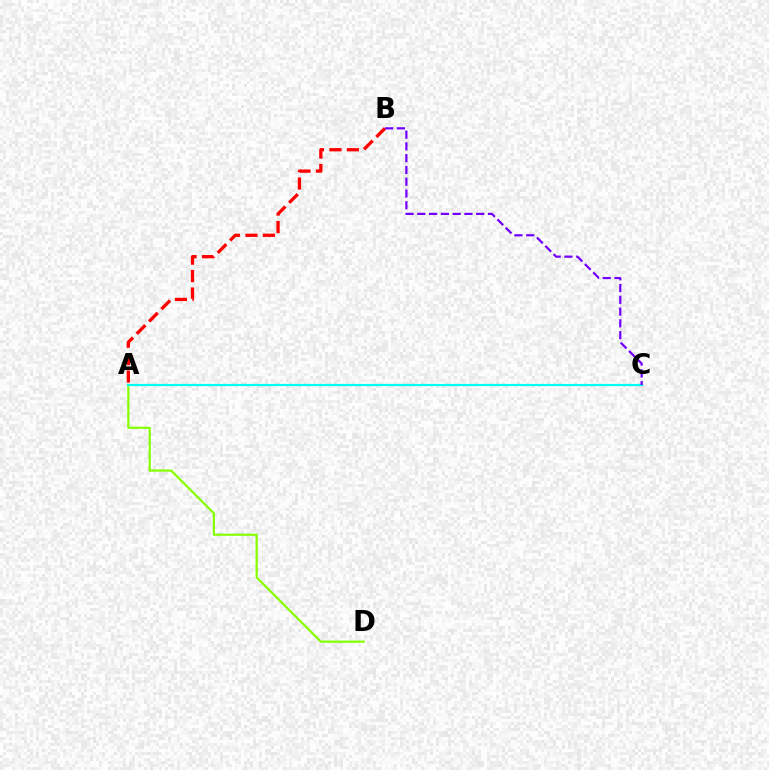{('A', 'D'): [{'color': '#84ff00', 'line_style': 'solid', 'thickness': 1.58}], ('A', 'B'): [{'color': '#ff0000', 'line_style': 'dashed', 'thickness': 2.37}], ('A', 'C'): [{'color': '#00fff6', 'line_style': 'solid', 'thickness': 1.6}], ('B', 'C'): [{'color': '#7200ff', 'line_style': 'dashed', 'thickness': 1.6}]}